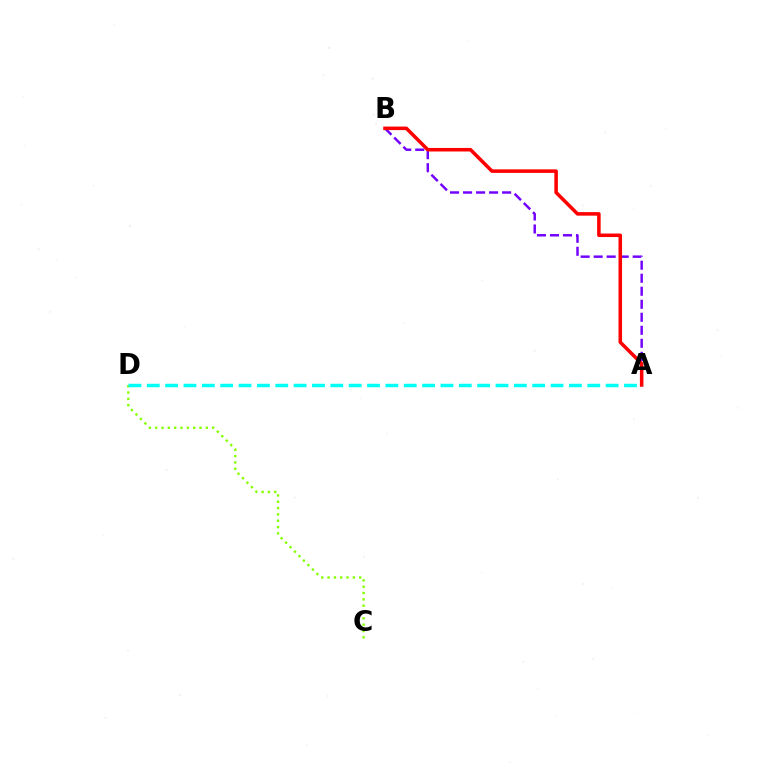{('C', 'D'): [{'color': '#84ff00', 'line_style': 'dotted', 'thickness': 1.72}], ('A', 'B'): [{'color': '#7200ff', 'line_style': 'dashed', 'thickness': 1.77}, {'color': '#ff0000', 'line_style': 'solid', 'thickness': 2.54}], ('A', 'D'): [{'color': '#00fff6', 'line_style': 'dashed', 'thickness': 2.49}]}